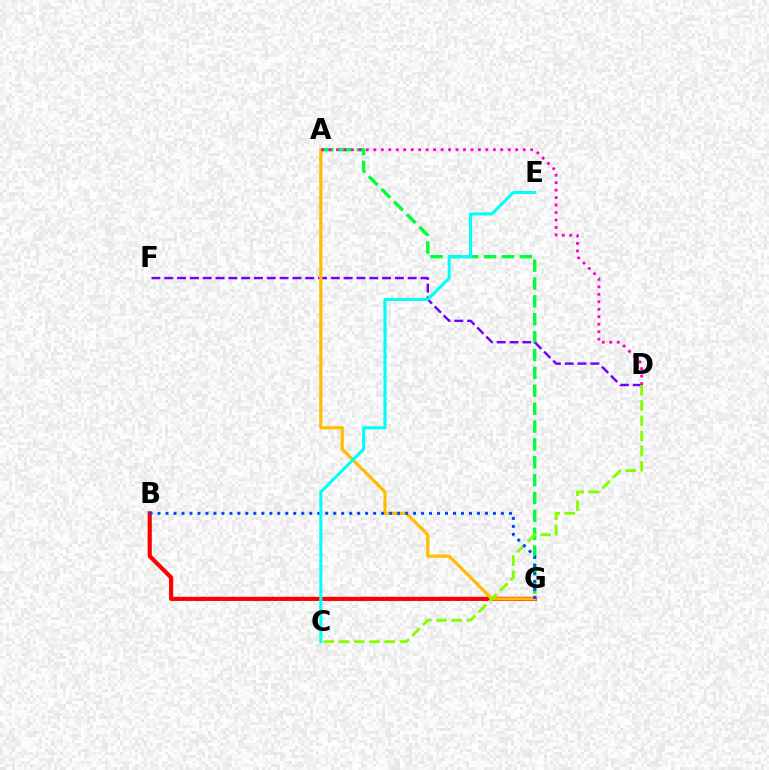{('A', 'G'): [{'color': '#00ff39', 'line_style': 'dashed', 'thickness': 2.43}, {'color': '#ffbd00', 'line_style': 'solid', 'thickness': 2.33}], ('D', 'F'): [{'color': '#7200ff', 'line_style': 'dashed', 'thickness': 1.74}], ('B', 'G'): [{'color': '#ff0000', 'line_style': 'solid', 'thickness': 2.98}, {'color': '#004bff', 'line_style': 'dotted', 'thickness': 2.17}], ('C', 'D'): [{'color': '#84ff00', 'line_style': 'dashed', 'thickness': 2.06}], ('C', 'E'): [{'color': '#00fff6', 'line_style': 'solid', 'thickness': 2.21}], ('A', 'D'): [{'color': '#ff00cf', 'line_style': 'dotted', 'thickness': 2.03}]}